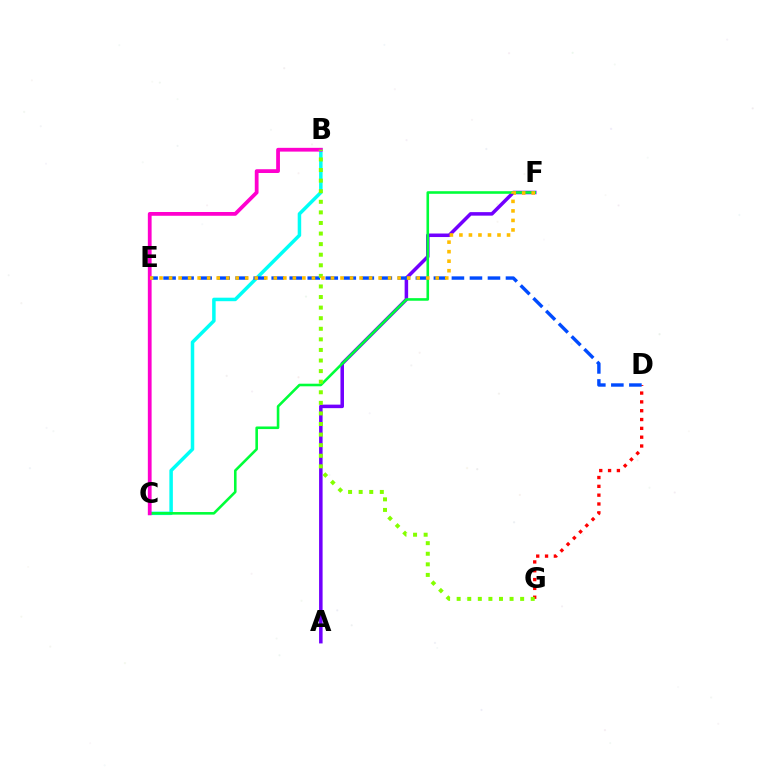{('D', 'G'): [{'color': '#ff0000', 'line_style': 'dotted', 'thickness': 2.4}], ('B', 'C'): [{'color': '#00fff6', 'line_style': 'solid', 'thickness': 2.52}, {'color': '#ff00cf', 'line_style': 'solid', 'thickness': 2.72}], ('A', 'F'): [{'color': '#7200ff', 'line_style': 'solid', 'thickness': 2.54}], ('C', 'F'): [{'color': '#00ff39', 'line_style': 'solid', 'thickness': 1.87}], ('D', 'E'): [{'color': '#004bff', 'line_style': 'dashed', 'thickness': 2.45}], ('B', 'G'): [{'color': '#84ff00', 'line_style': 'dotted', 'thickness': 2.87}], ('E', 'F'): [{'color': '#ffbd00', 'line_style': 'dotted', 'thickness': 2.59}]}